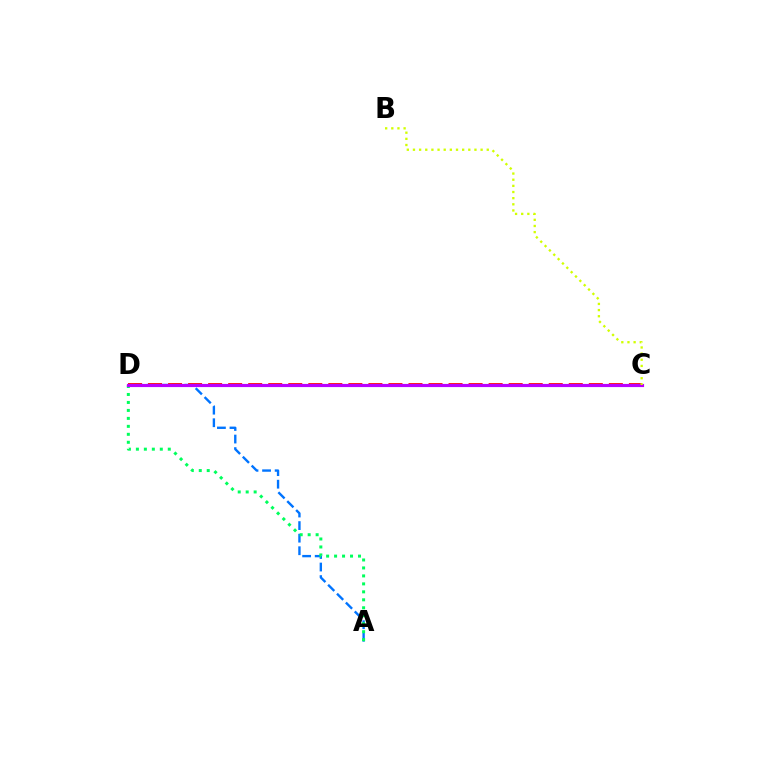{('A', 'D'): [{'color': '#0074ff', 'line_style': 'dashed', 'thickness': 1.71}, {'color': '#00ff5c', 'line_style': 'dotted', 'thickness': 2.17}], ('C', 'D'): [{'color': '#ff0000', 'line_style': 'dashed', 'thickness': 2.72}, {'color': '#b900ff', 'line_style': 'solid', 'thickness': 2.27}], ('B', 'C'): [{'color': '#d1ff00', 'line_style': 'dotted', 'thickness': 1.67}]}